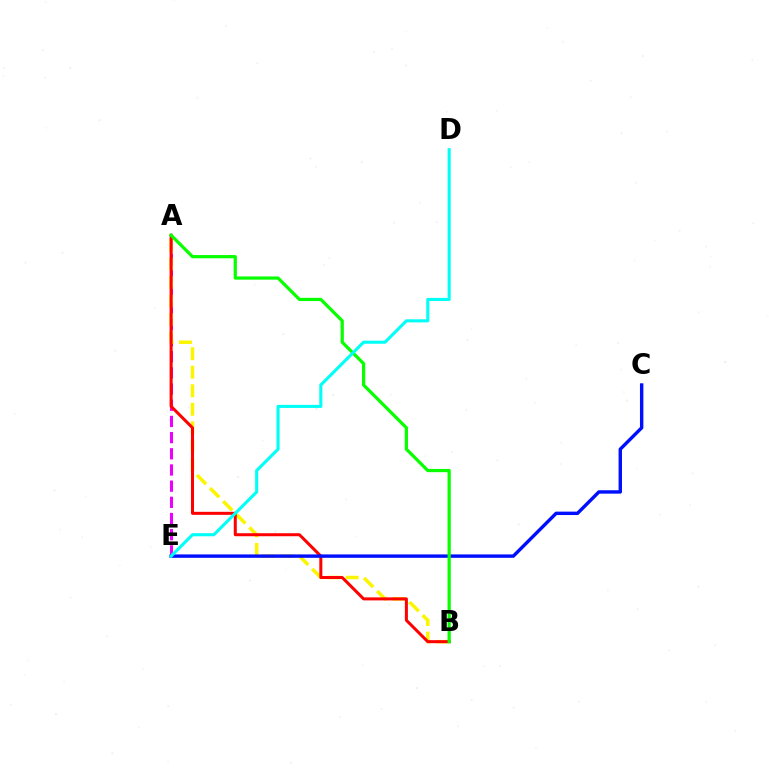{('A', 'E'): [{'color': '#ee00ff', 'line_style': 'dashed', 'thickness': 2.2}], ('A', 'B'): [{'color': '#fcf500', 'line_style': 'dashed', 'thickness': 2.52}, {'color': '#ff0000', 'line_style': 'solid', 'thickness': 2.17}, {'color': '#08ff00', 'line_style': 'solid', 'thickness': 2.32}], ('C', 'E'): [{'color': '#0010ff', 'line_style': 'solid', 'thickness': 2.45}], ('D', 'E'): [{'color': '#00fff6', 'line_style': 'solid', 'thickness': 2.22}]}